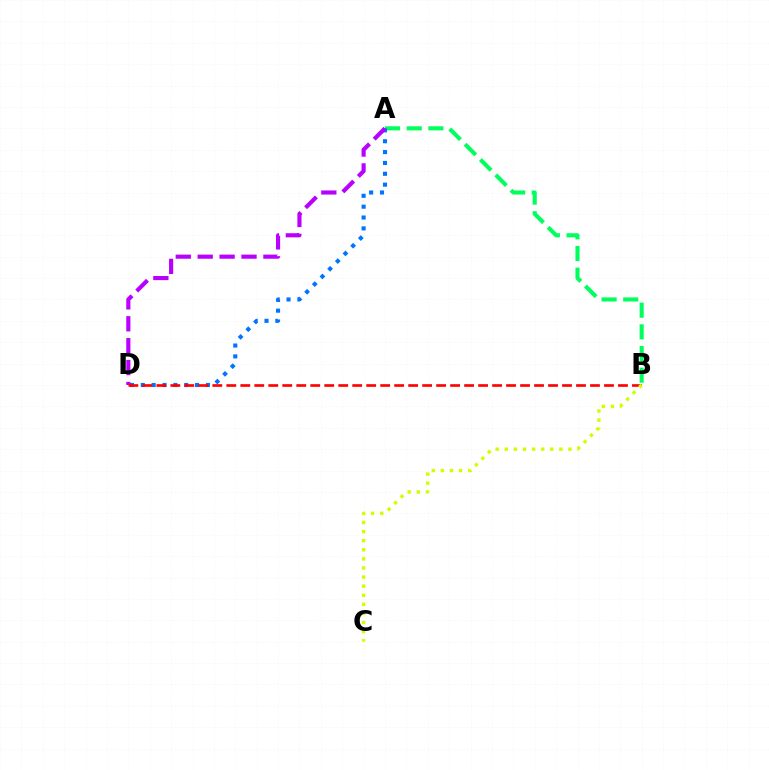{('A', 'B'): [{'color': '#00ff5c', 'line_style': 'dashed', 'thickness': 2.94}], ('A', 'D'): [{'color': '#0074ff', 'line_style': 'dotted', 'thickness': 2.95}, {'color': '#b900ff', 'line_style': 'dashed', 'thickness': 2.98}], ('B', 'D'): [{'color': '#ff0000', 'line_style': 'dashed', 'thickness': 1.9}], ('B', 'C'): [{'color': '#d1ff00', 'line_style': 'dotted', 'thickness': 2.47}]}